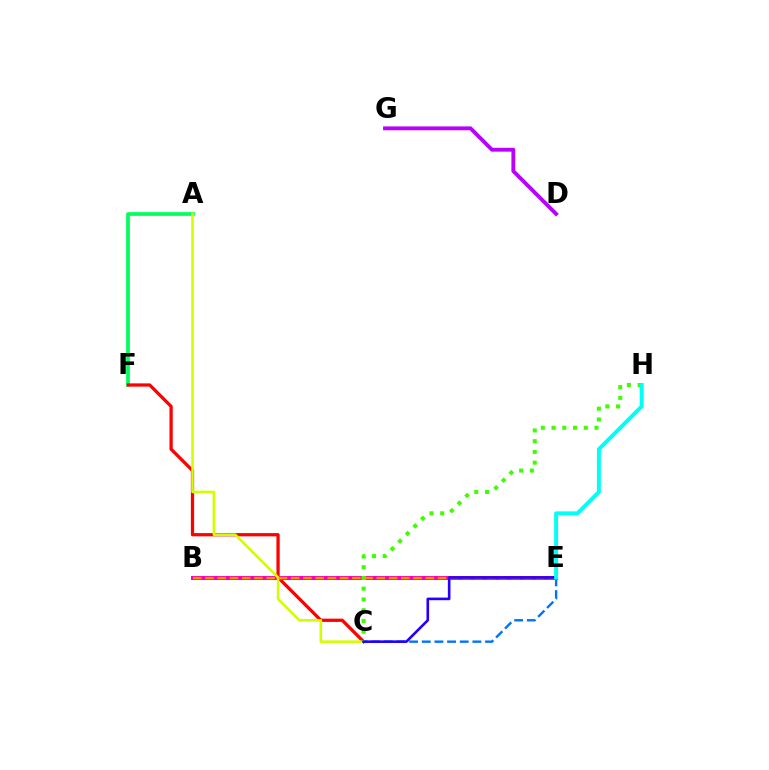{('D', 'G'): [{'color': '#b900ff', 'line_style': 'solid', 'thickness': 2.77}], ('A', 'F'): [{'color': '#00ff5c', 'line_style': 'solid', 'thickness': 2.67}], ('C', 'F'): [{'color': '#ff0000', 'line_style': 'solid', 'thickness': 2.34}], ('B', 'E'): [{'color': '#ff00ac', 'line_style': 'solid', 'thickness': 2.87}, {'color': '#ff9400', 'line_style': 'dashed', 'thickness': 1.66}], ('C', 'E'): [{'color': '#0074ff', 'line_style': 'dashed', 'thickness': 1.72}, {'color': '#2500ff', 'line_style': 'solid', 'thickness': 1.89}], ('A', 'C'): [{'color': '#d1ff00', 'line_style': 'solid', 'thickness': 1.86}], ('C', 'H'): [{'color': '#3dff00', 'line_style': 'dotted', 'thickness': 2.92}], ('E', 'H'): [{'color': '#00fff6', 'line_style': 'solid', 'thickness': 2.85}]}